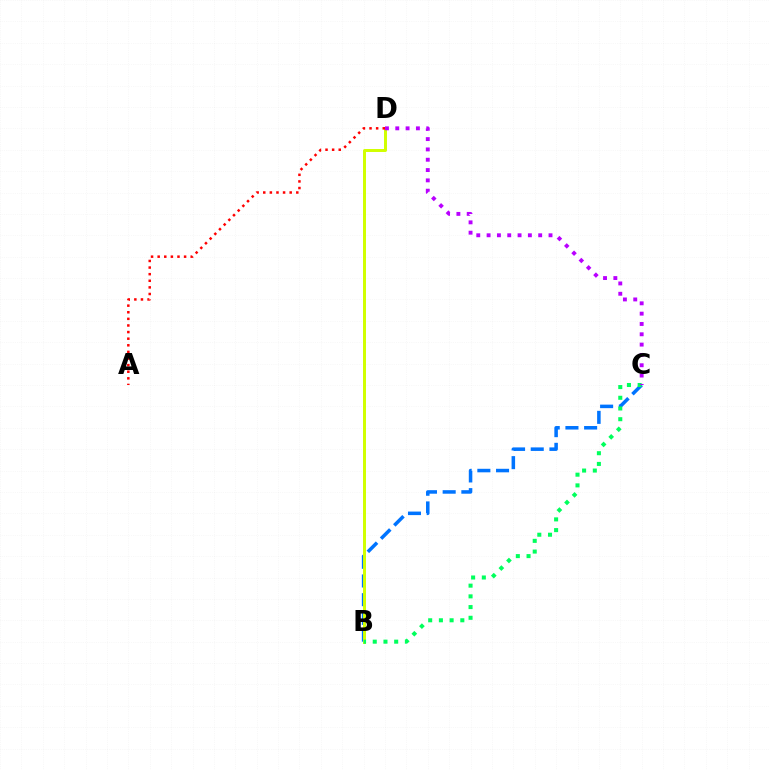{('B', 'C'): [{'color': '#0074ff', 'line_style': 'dashed', 'thickness': 2.54}, {'color': '#00ff5c', 'line_style': 'dotted', 'thickness': 2.91}], ('B', 'D'): [{'color': '#d1ff00', 'line_style': 'solid', 'thickness': 2.14}], ('A', 'D'): [{'color': '#ff0000', 'line_style': 'dotted', 'thickness': 1.8}], ('C', 'D'): [{'color': '#b900ff', 'line_style': 'dotted', 'thickness': 2.8}]}